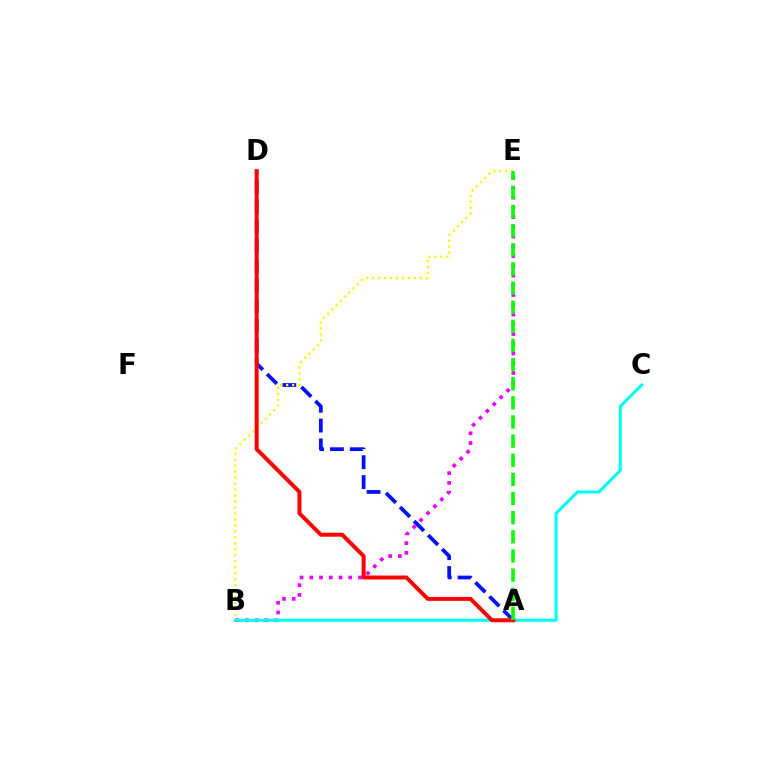{('B', 'E'): [{'color': '#ee00ff', 'line_style': 'dotted', 'thickness': 2.65}, {'color': '#fcf500', 'line_style': 'dotted', 'thickness': 1.62}], ('A', 'D'): [{'color': '#0010ff', 'line_style': 'dashed', 'thickness': 2.7}, {'color': '#ff0000', 'line_style': 'solid', 'thickness': 2.85}], ('B', 'C'): [{'color': '#00fff6', 'line_style': 'solid', 'thickness': 2.22}], ('A', 'E'): [{'color': '#08ff00', 'line_style': 'dashed', 'thickness': 2.6}]}